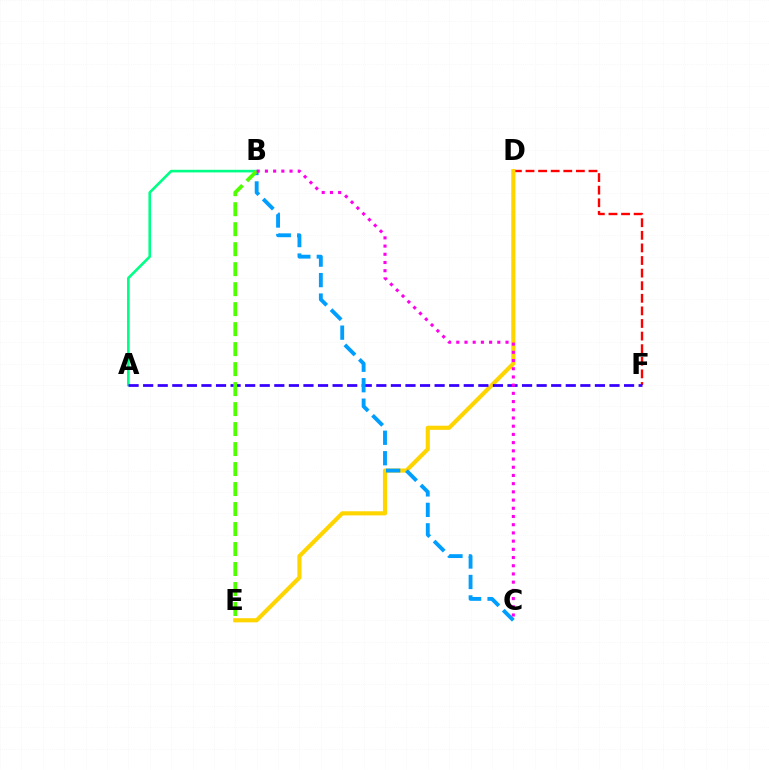{('D', 'F'): [{'color': '#ff0000', 'line_style': 'dashed', 'thickness': 1.71}], ('A', 'B'): [{'color': '#00ff86', 'line_style': 'solid', 'thickness': 1.89}], ('D', 'E'): [{'color': '#ffd500', 'line_style': 'solid', 'thickness': 2.98}], ('A', 'F'): [{'color': '#3700ff', 'line_style': 'dashed', 'thickness': 1.98}], ('B', 'C'): [{'color': '#009eff', 'line_style': 'dashed', 'thickness': 2.78}, {'color': '#ff00ed', 'line_style': 'dotted', 'thickness': 2.23}], ('B', 'E'): [{'color': '#4fff00', 'line_style': 'dashed', 'thickness': 2.72}]}